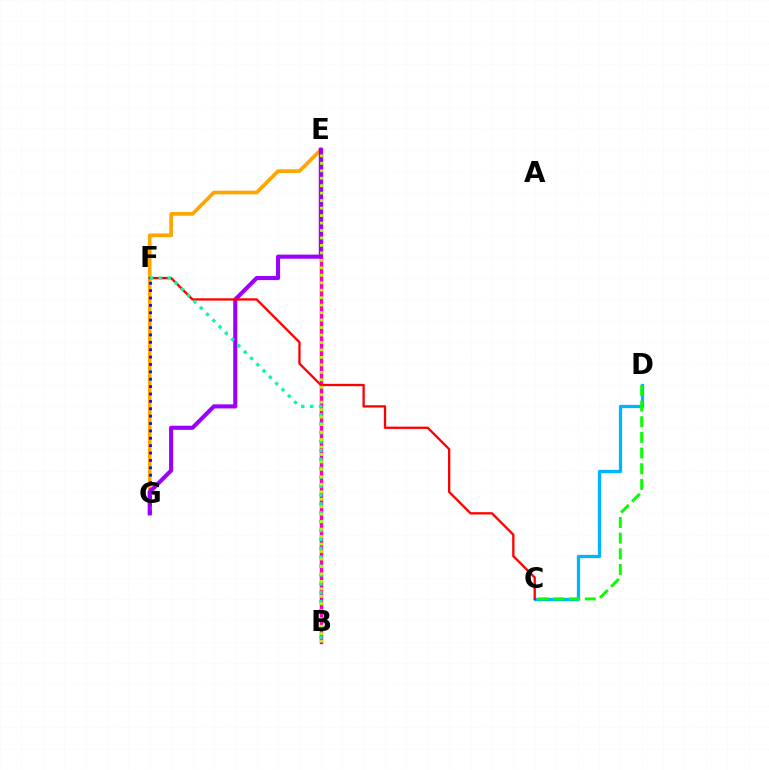{('C', 'D'): [{'color': '#00b5ff', 'line_style': 'solid', 'thickness': 2.36}, {'color': '#08ff00', 'line_style': 'dashed', 'thickness': 2.13}], ('E', 'G'): [{'color': '#ffa500', 'line_style': 'solid', 'thickness': 2.64}, {'color': '#9b00ff', 'line_style': 'solid', 'thickness': 2.95}], ('B', 'E'): [{'color': '#ff00bd', 'line_style': 'solid', 'thickness': 2.51}, {'color': '#b3ff00', 'line_style': 'dotted', 'thickness': 2.03}], ('F', 'G'): [{'color': '#0010ff', 'line_style': 'dotted', 'thickness': 2.01}], ('C', 'F'): [{'color': '#ff0000', 'line_style': 'solid', 'thickness': 1.67}], ('B', 'F'): [{'color': '#00ff9d', 'line_style': 'dotted', 'thickness': 2.42}]}